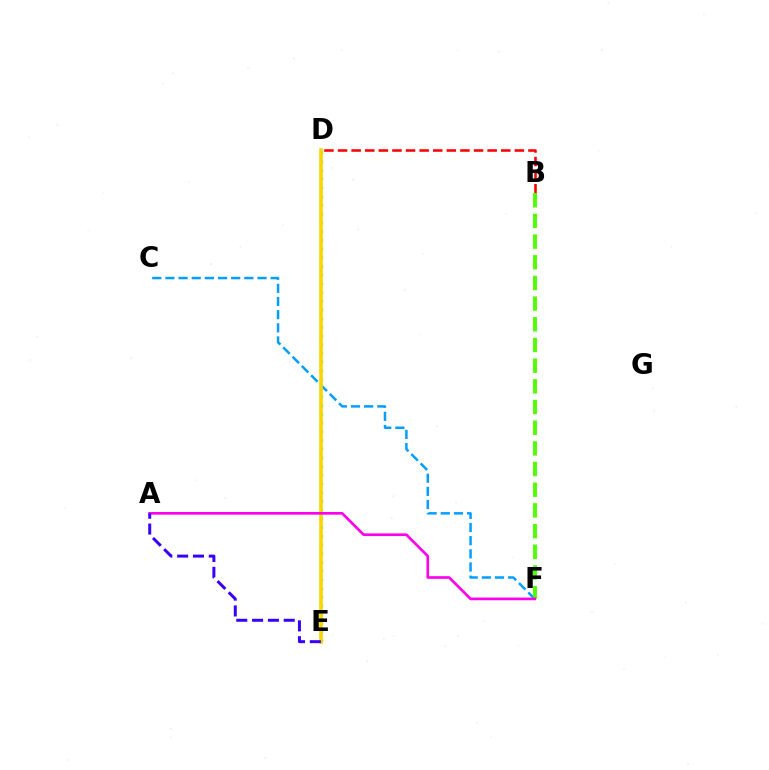{('C', 'F'): [{'color': '#009eff', 'line_style': 'dashed', 'thickness': 1.79}], ('B', 'D'): [{'color': '#ff0000', 'line_style': 'dashed', 'thickness': 1.85}], ('B', 'F'): [{'color': '#4fff00', 'line_style': 'dashed', 'thickness': 2.81}], ('D', 'E'): [{'color': '#00ff86', 'line_style': 'dotted', 'thickness': 2.37}, {'color': '#ffd500', 'line_style': 'solid', 'thickness': 2.6}], ('A', 'F'): [{'color': '#ff00ed', 'line_style': 'solid', 'thickness': 1.93}], ('A', 'E'): [{'color': '#3700ff', 'line_style': 'dashed', 'thickness': 2.15}]}